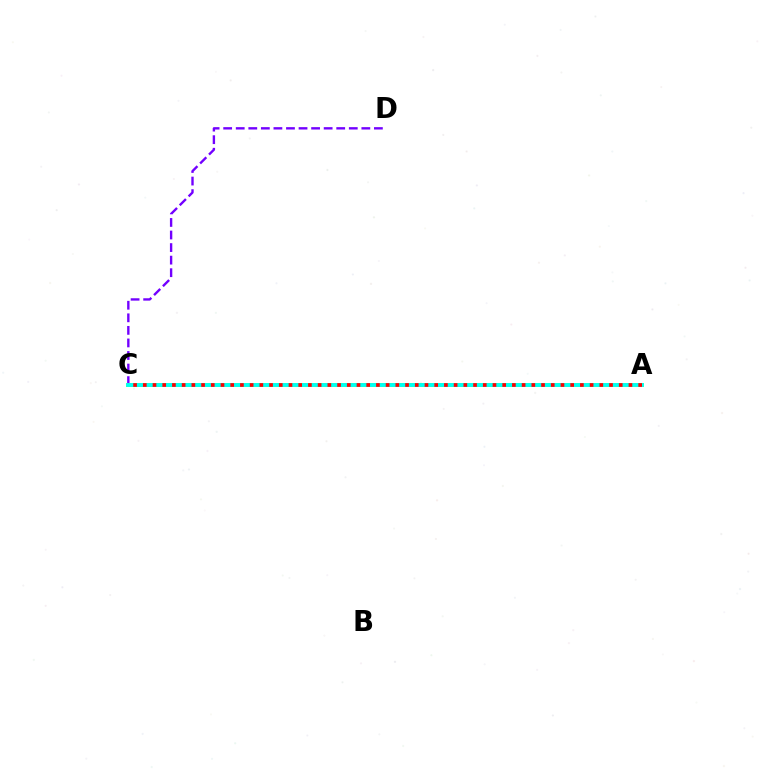{('C', 'D'): [{'color': '#7200ff', 'line_style': 'dashed', 'thickness': 1.71}], ('A', 'C'): [{'color': '#84ff00', 'line_style': 'solid', 'thickness': 2.75}, {'color': '#00fff6', 'line_style': 'solid', 'thickness': 2.76}, {'color': '#ff0000', 'line_style': 'dotted', 'thickness': 2.64}]}